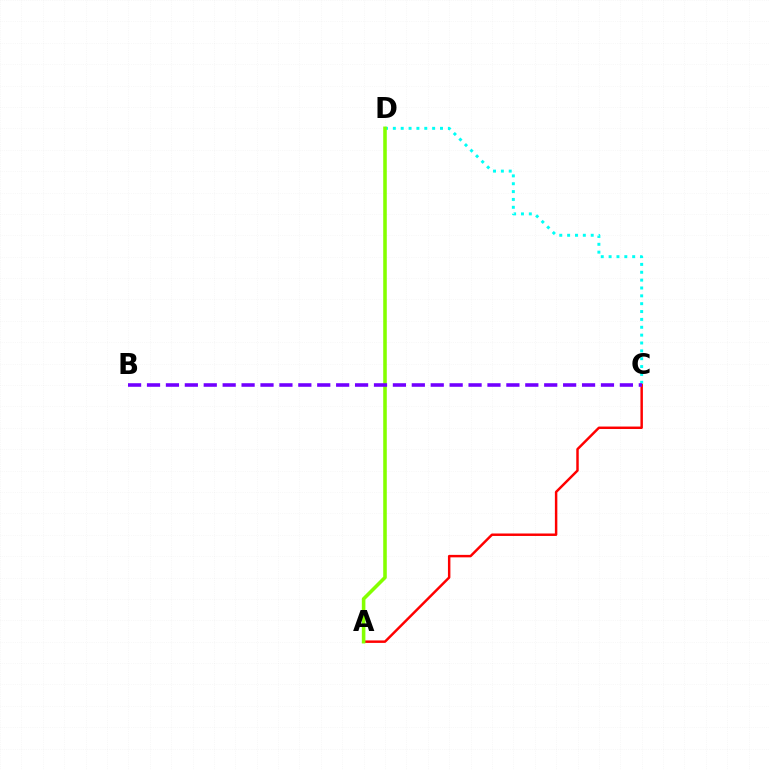{('C', 'D'): [{'color': '#00fff6', 'line_style': 'dotted', 'thickness': 2.14}], ('A', 'C'): [{'color': '#ff0000', 'line_style': 'solid', 'thickness': 1.77}], ('A', 'D'): [{'color': '#84ff00', 'line_style': 'solid', 'thickness': 2.57}], ('B', 'C'): [{'color': '#7200ff', 'line_style': 'dashed', 'thickness': 2.57}]}